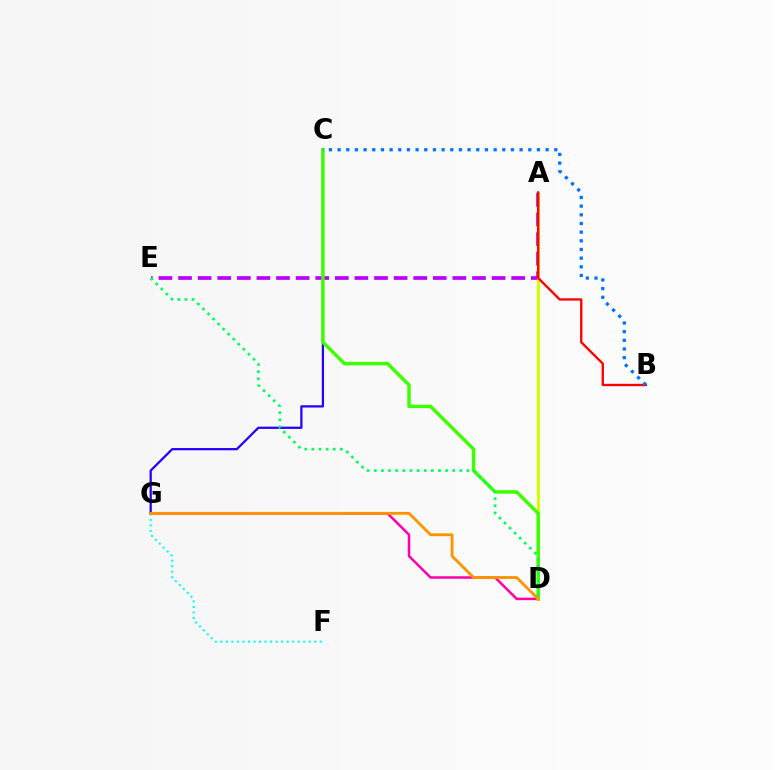{('D', 'G'): [{'color': '#ff00ac', 'line_style': 'solid', 'thickness': 1.81}, {'color': '#ff9400', 'line_style': 'solid', 'thickness': 2.05}], ('A', 'E'): [{'color': '#b900ff', 'line_style': 'dashed', 'thickness': 2.66}], ('A', 'D'): [{'color': '#d1ff00', 'line_style': 'solid', 'thickness': 2.23}], ('C', 'G'): [{'color': '#2500ff', 'line_style': 'solid', 'thickness': 1.62}], ('C', 'D'): [{'color': '#3dff00', 'line_style': 'solid', 'thickness': 2.49}], ('F', 'G'): [{'color': '#00fff6', 'line_style': 'dotted', 'thickness': 1.5}], ('A', 'B'): [{'color': '#ff0000', 'line_style': 'solid', 'thickness': 1.69}], ('B', 'C'): [{'color': '#0074ff', 'line_style': 'dotted', 'thickness': 2.35}], ('D', 'E'): [{'color': '#00ff5c', 'line_style': 'dotted', 'thickness': 1.94}]}